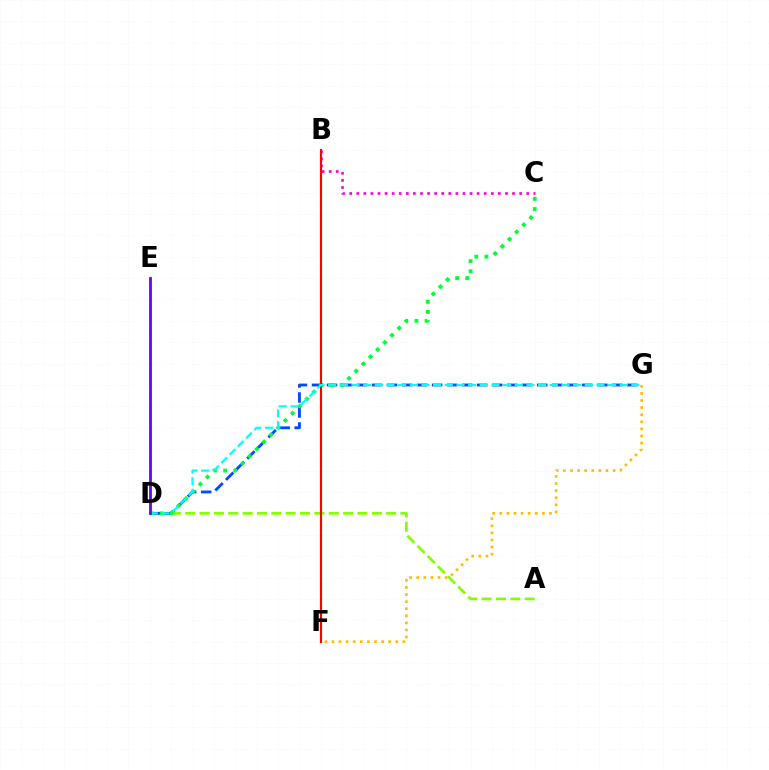{('A', 'D'): [{'color': '#84ff00', 'line_style': 'dashed', 'thickness': 1.95}], ('B', 'C'): [{'color': '#ff00cf', 'line_style': 'dotted', 'thickness': 1.92}], ('D', 'G'): [{'color': '#004bff', 'line_style': 'dashed', 'thickness': 2.04}, {'color': '#00fff6', 'line_style': 'dashed', 'thickness': 1.58}], ('C', 'D'): [{'color': '#00ff39', 'line_style': 'dotted', 'thickness': 2.75}], ('B', 'F'): [{'color': '#ff0000', 'line_style': 'solid', 'thickness': 1.55}], ('F', 'G'): [{'color': '#ffbd00', 'line_style': 'dotted', 'thickness': 1.93}], ('D', 'E'): [{'color': '#7200ff', 'line_style': 'solid', 'thickness': 2.04}]}